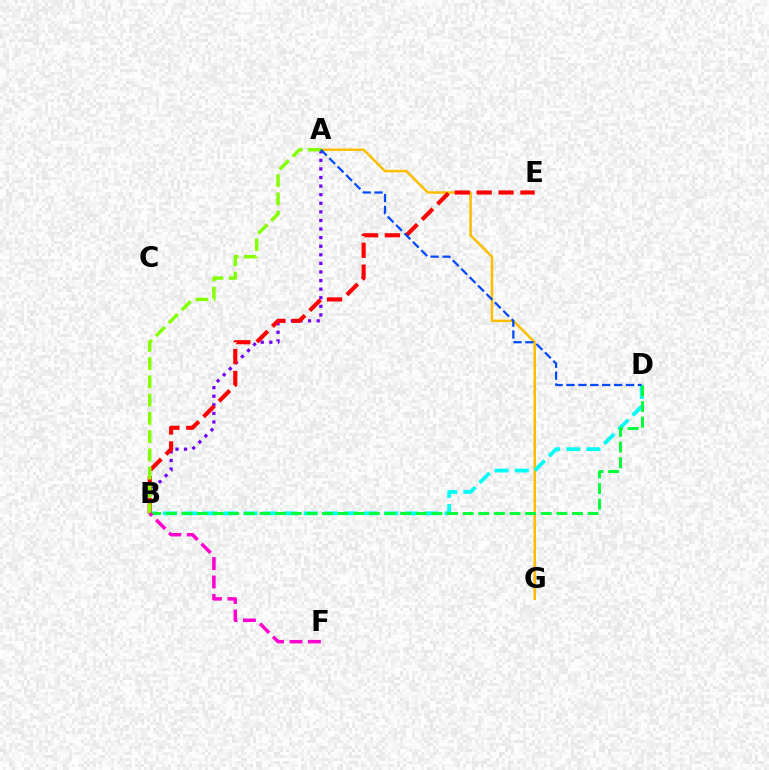{('A', 'G'): [{'color': '#ffbd00', 'line_style': 'solid', 'thickness': 1.82}], ('A', 'B'): [{'color': '#7200ff', 'line_style': 'dotted', 'thickness': 2.33}, {'color': '#84ff00', 'line_style': 'dashed', 'thickness': 2.48}], ('B', 'D'): [{'color': '#00fff6', 'line_style': 'dashed', 'thickness': 2.73}, {'color': '#00ff39', 'line_style': 'dashed', 'thickness': 2.12}], ('B', 'E'): [{'color': '#ff0000', 'line_style': 'dashed', 'thickness': 2.97}], ('A', 'D'): [{'color': '#004bff', 'line_style': 'dashed', 'thickness': 1.62}], ('B', 'F'): [{'color': '#ff00cf', 'line_style': 'dashed', 'thickness': 2.51}]}